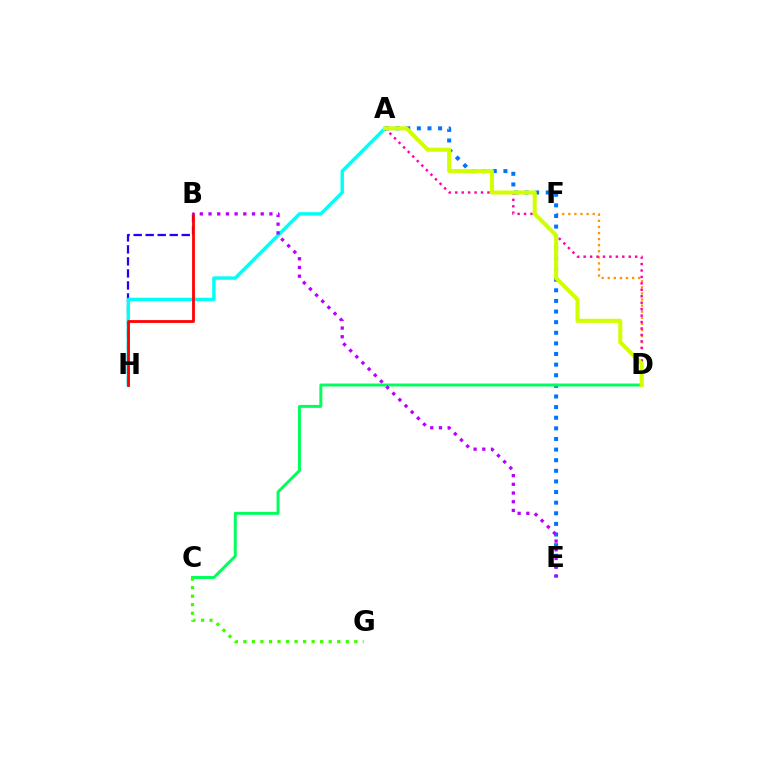{('D', 'F'): [{'color': '#ff9400', 'line_style': 'dotted', 'thickness': 1.65}], ('A', 'D'): [{'color': '#ff00ac', 'line_style': 'dotted', 'thickness': 1.75}, {'color': '#d1ff00', 'line_style': 'solid', 'thickness': 2.93}], ('A', 'E'): [{'color': '#0074ff', 'line_style': 'dotted', 'thickness': 2.88}], ('B', 'H'): [{'color': '#2500ff', 'line_style': 'dashed', 'thickness': 1.63}, {'color': '#ff0000', 'line_style': 'solid', 'thickness': 2.0}], ('C', 'D'): [{'color': '#00ff5c', 'line_style': 'solid', 'thickness': 2.12}], ('A', 'H'): [{'color': '#00fff6', 'line_style': 'solid', 'thickness': 2.45}], ('C', 'G'): [{'color': '#3dff00', 'line_style': 'dotted', 'thickness': 2.32}], ('B', 'E'): [{'color': '#b900ff', 'line_style': 'dotted', 'thickness': 2.36}]}